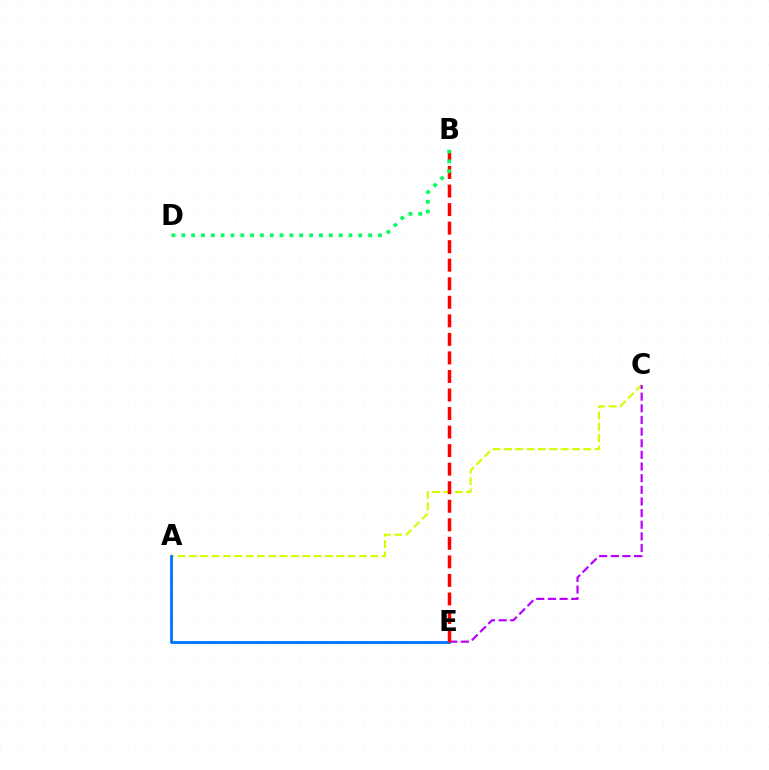{('A', 'C'): [{'color': '#d1ff00', 'line_style': 'dashed', 'thickness': 1.54}], ('C', 'E'): [{'color': '#b900ff', 'line_style': 'dashed', 'thickness': 1.58}], ('A', 'E'): [{'color': '#0074ff', 'line_style': 'solid', 'thickness': 2.03}], ('B', 'E'): [{'color': '#ff0000', 'line_style': 'dashed', 'thickness': 2.52}], ('B', 'D'): [{'color': '#00ff5c', 'line_style': 'dotted', 'thickness': 2.67}]}